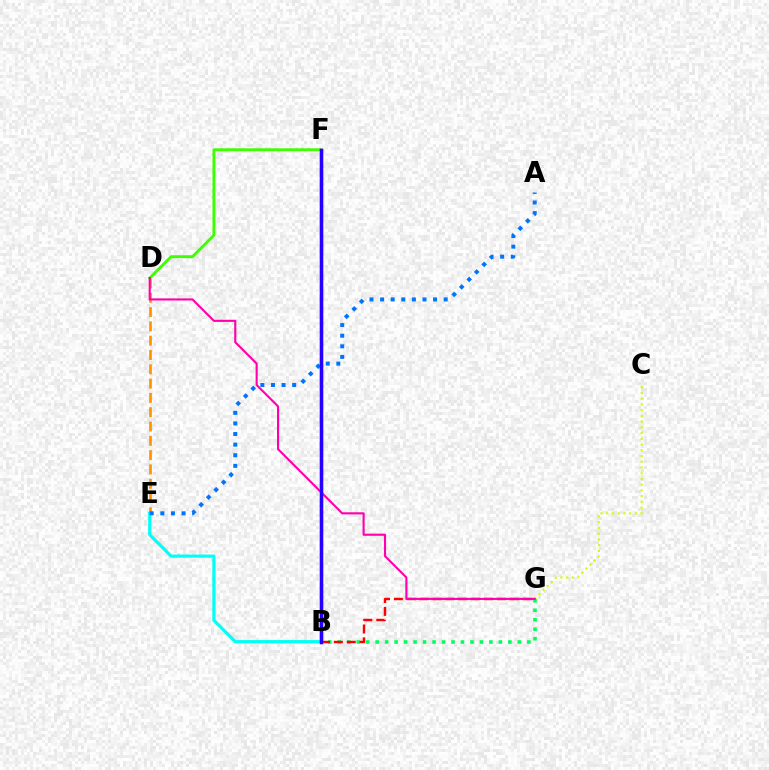{('D', 'F'): [{'color': '#3dff00', 'line_style': 'solid', 'thickness': 2.06}], ('B', 'G'): [{'color': '#00ff5c', 'line_style': 'dotted', 'thickness': 2.58}, {'color': '#ff0000', 'line_style': 'dashed', 'thickness': 1.75}], ('B', 'E'): [{'color': '#00fff6', 'line_style': 'solid', 'thickness': 2.28}], ('C', 'G'): [{'color': '#d1ff00', 'line_style': 'dotted', 'thickness': 1.56}], ('D', 'E'): [{'color': '#ff9400', 'line_style': 'dashed', 'thickness': 1.94}], ('B', 'F'): [{'color': '#b900ff', 'line_style': 'solid', 'thickness': 2.4}, {'color': '#2500ff', 'line_style': 'solid', 'thickness': 2.43}], ('D', 'G'): [{'color': '#ff00ac', 'line_style': 'solid', 'thickness': 1.52}], ('A', 'E'): [{'color': '#0074ff', 'line_style': 'dotted', 'thickness': 2.88}]}